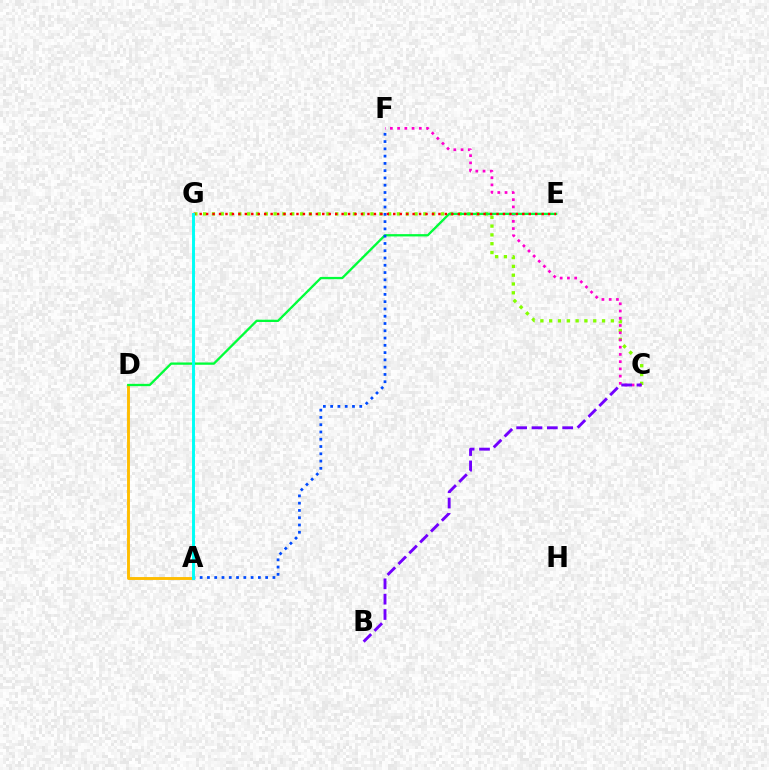{('C', 'G'): [{'color': '#84ff00', 'line_style': 'dotted', 'thickness': 2.39}], ('C', 'F'): [{'color': '#ff00cf', 'line_style': 'dotted', 'thickness': 1.96}], ('B', 'C'): [{'color': '#7200ff', 'line_style': 'dashed', 'thickness': 2.08}], ('A', 'D'): [{'color': '#ffbd00', 'line_style': 'solid', 'thickness': 2.09}], ('D', 'E'): [{'color': '#00ff39', 'line_style': 'solid', 'thickness': 1.66}], ('E', 'G'): [{'color': '#ff0000', 'line_style': 'dotted', 'thickness': 1.75}], ('A', 'F'): [{'color': '#004bff', 'line_style': 'dotted', 'thickness': 1.98}], ('A', 'G'): [{'color': '#00fff6', 'line_style': 'solid', 'thickness': 2.12}]}